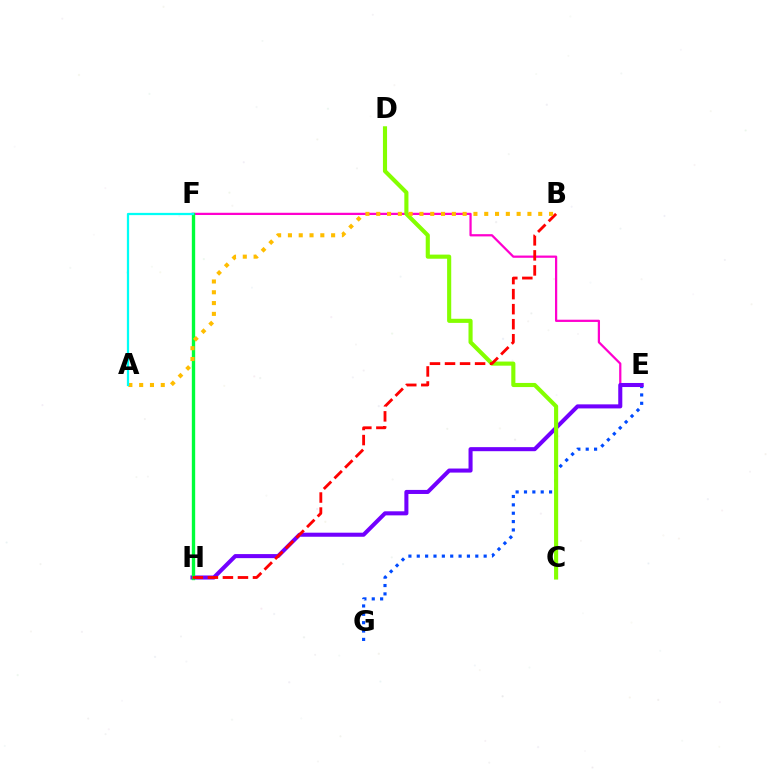{('E', 'G'): [{'color': '#004bff', 'line_style': 'dotted', 'thickness': 2.27}], ('E', 'F'): [{'color': '#ff00cf', 'line_style': 'solid', 'thickness': 1.61}], ('E', 'H'): [{'color': '#7200ff', 'line_style': 'solid', 'thickness': 2.92}], ('F', 'H'): [{'color': '#00ff39', 'line_style': 'solid', 'thickness': 2.41}], ('C', 'D'): [{'color': '#84ff00', 'line_style': 'solid', 'thickness': 2.96}], ('B', 'H'): [{'color': '#ff0000', 'line_style': 'dashed', 'thickness': 2.04}], ('A', 'B'): [{'color': '#ffbd00', 'line_style': 'dotted', 'thickness': 2.93}], ('A', 'F'): [{'color': '#00fff6', 'line_style': 'solid', 'thickness': 1.63}]}